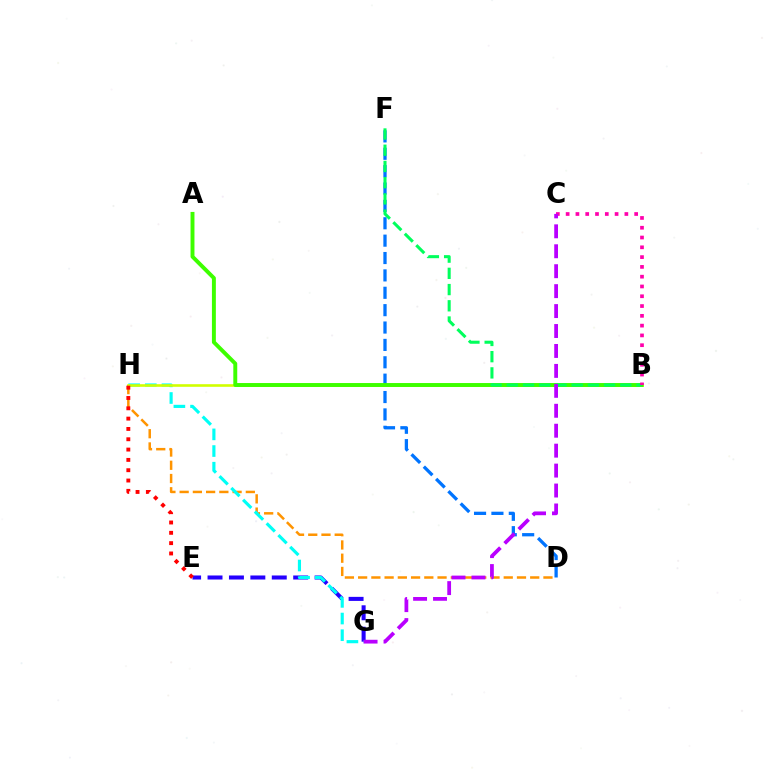{('D', 'H'): [{'color': '#ff9400', 'line_style': 'dashed', 'thickness': 1.8}], ('E', 'G'): [{'color': '#2500ff', 'line_style': 'dashed', 'thickness': 2.91}], ('D', 'F'): [{'color': '#0074ff', 'line_style': 'dashed', 'thickness': 2.36}], ('G', 'H'): [{'color': '#00fff6', 'line_style': 'dashed', 'thickness': 2.26}], ('B', 'H'): [{'color': '#d1ff00', 'line_style': 'solid', 'thickness': 1.88}], ('A', 'B'): [{'color': '#3dff00', 'line_style': 'solid', 'thickness': 2.83}], ('B', 'F'): [{'color': '#00ff5c', 'line_style': 'dashed', 'thickness': 2.2}], ('B', 'C'): [{'color': '#ff00ac', 'line_style': 'dotted', 'thickness': 2.66}], ('C', 'G'): [{'color': '#b900ff', 'line_style': 'dashed', 'thickness': 2.71}], ('E', 'H'): [{'color': '#ff0000', 'line_style': 'dotted', 'thickness': 2.8}]}